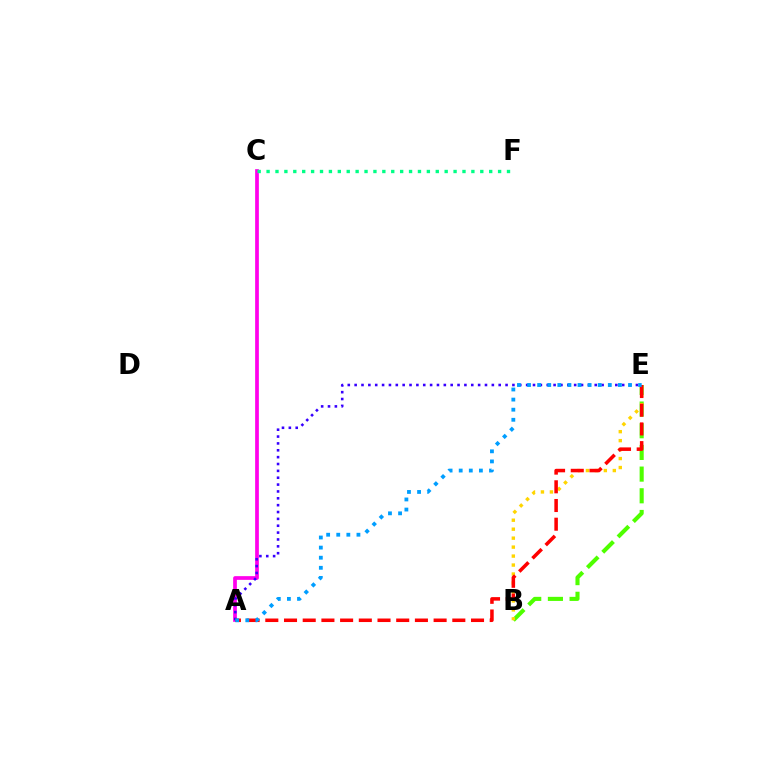{('A', 'C'): [{'color': '#ff00ed', 'line_style': 'solid', 'thickness': 2.67}], ('B', 'E'): [{'color': '#4fff00', 'line_style': 'dashed', 'thickness': 2.95}, {'color': '#ffd500', 'line_style': 'dotted', 'thickness': 2.44}], ('A', 'E'): [{'color': '#3700ff', 'line_style': 'dotted', 'thickness': 1.86}, {'color': '#ff0000', 'line_style': 'dashed', 'thickness': 2.54}, {'color': '#009eff', 'line_style': 'dotted', 'thickness': 2.74}], ('C', 'F'): [{'color': '#00ff86', 'line_style': 'dotted', 'thickness': 2.42}]}